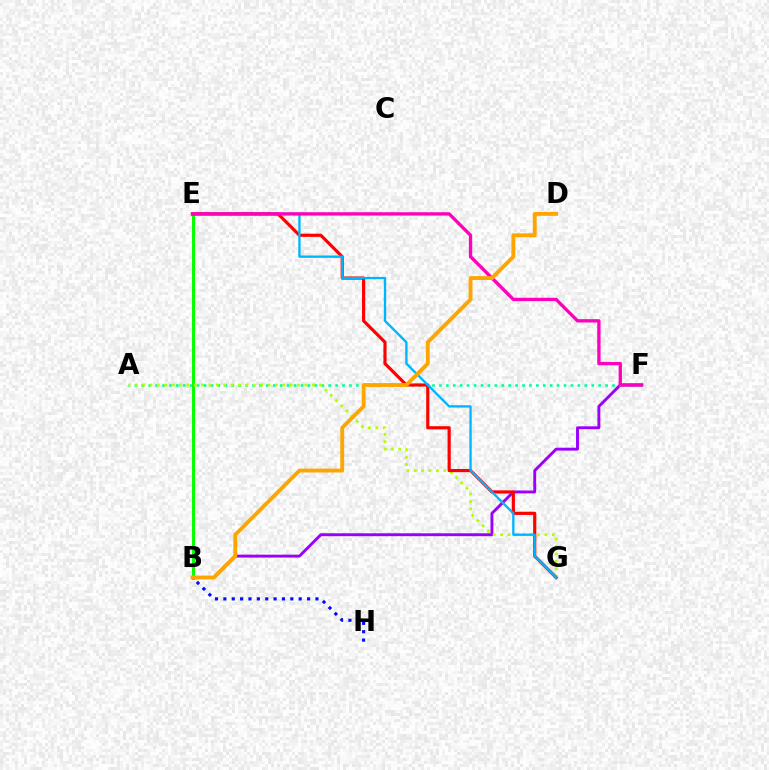{('B', 'F'): [{'color': '#9b00ff', 'line_style': 'solid', 'thickness': 2.1}], ('A', 'F'): [{'color': '#00ff9d', 'line_style': 'dotted', 'thickness': 1.88}], ('B', 'H'): [{'color': '#0010ff', 'line_style': 'dotted', 'thickness': 2.27}], ('B', 'E'): [{'color': '#08ff00', 'line_style': 'solid', 'thickness': 2.16}], ('A', 'G'): [{'color': '#b3ff00', 'line_style': 'dotted', 'thickness': 2.01}], ('E', 'G'): [{'color': '#ff0000', 'line_style': 'solid', 'thickness': 2.28}, {'color': '#00b5ff', 'line_style': 'solid', 'thickness': 1.68}], ('E', 'F'): [{'color': '#ff00bd', 'line_style': 'solid', 'thickness': 2.4}], ('B', 'D'): [{'color': '#ffa500', 'line_style': 'solid', 'thickness': 2.78}]}